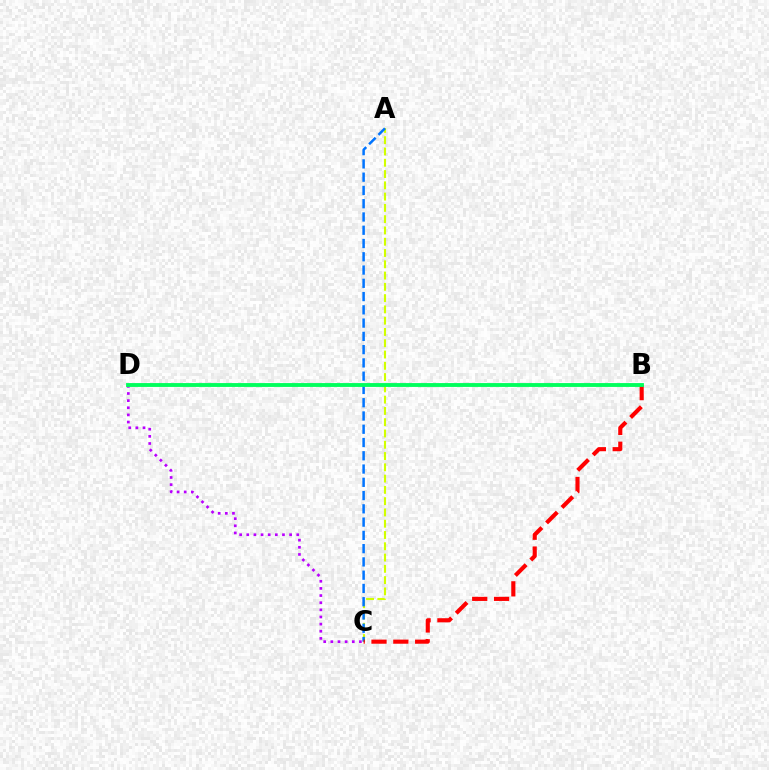{('C', 'D'): [{'color': '#b900ff', 'line_style': 'dotted', 'thickness': 1.94}], ('A', 'C'): [{'color': '#d1ff00', 'line_style': 'dashed', 'thickness': 1.53}, {'color': '#0074ff', 'line_style': 'dashed', 'thickness': 1.8}], ('B', 'C'): [{'color': '#ff0000', 'line_style': 'dashed', 'thickness': 2.97}], ('B', 'D'): [{'color': '#00ff5c', 'line_style': 'solid', 'thickness': 2.77}]}